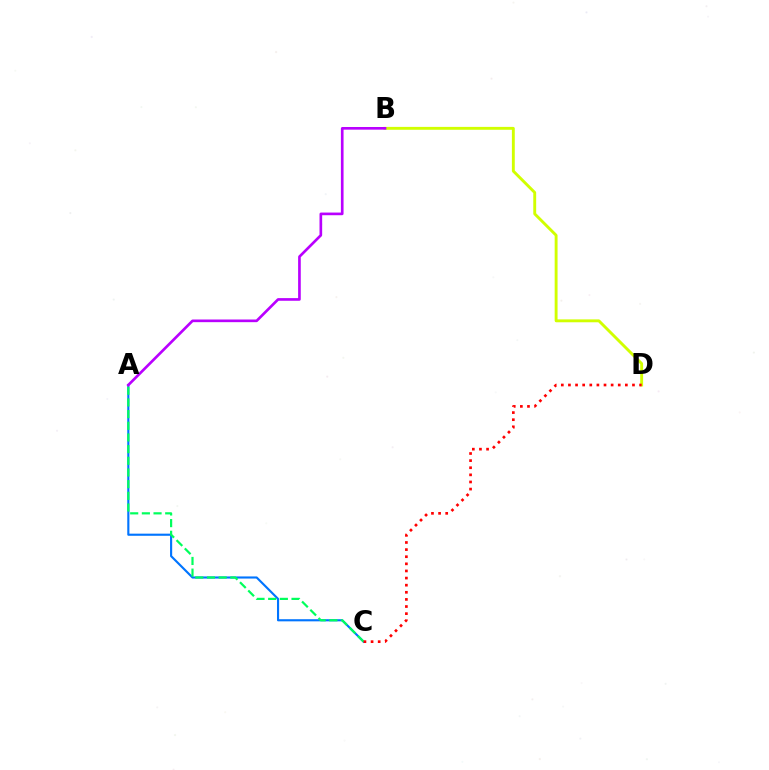{('A', 'C'): [{'color': '#0074ff', 'line_style': 'solid', 'thickness': 1.54}, {'color': '#00ff5c', 'line_style': 'dashed', 'thickness': 1.59}], ('B', 'D'): [{'color': '#d1ff00', 'line_style': 'solid', 'thickness': 2.08}], ('C', 'D'): [{'color': '#ff0000', 'line_style': 'dotted', 'thickness': 1.93}], ('A', 'B'): [{'color': '#b900ff', 'line_style': 'solid', 'thickness': 1.92}]}